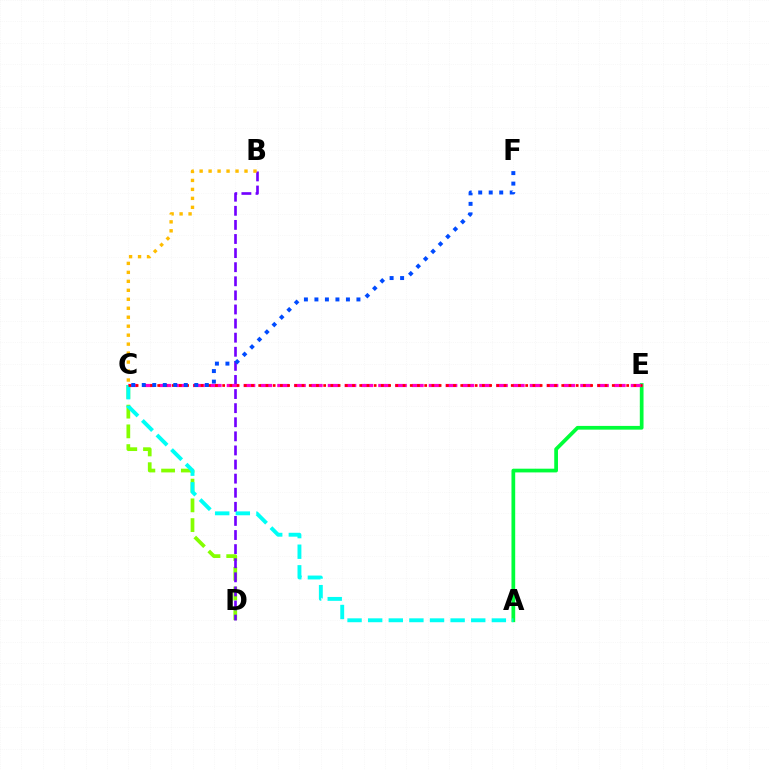{('C', 'D'): [{'color': '#84ff00', 'line_style': 'dashed', 'thickness': 2.68}], ('A', 'E'): [{'color': '#00ff39', 'line_style': 'solid', 'thickness': 2.68}], ('B', 'D'): [{'color': '#7200ff', 'line_style': 'dashed', 'thickness': 1.91}], ('C', 'E'): [{'color': '#ff00cf', 'line_style': 'dashed', 'thickness': 2.29}, {'color': '#ff0000', 'line_style': 'dotted', 'thickness': 1.96}], ('B', 'C'): [{'color': '#ffbd00', 'line_style': 'dotted', 'thickness': 2.44}], ('A', 'C'): [{'color': '#00fff6', 'line_style': 'dashed', 'thickness': 2.8}], ('C', 'F'): [{'color': '#004bff', 'line_style': 'dotted', 'thickness': 2.85}]}